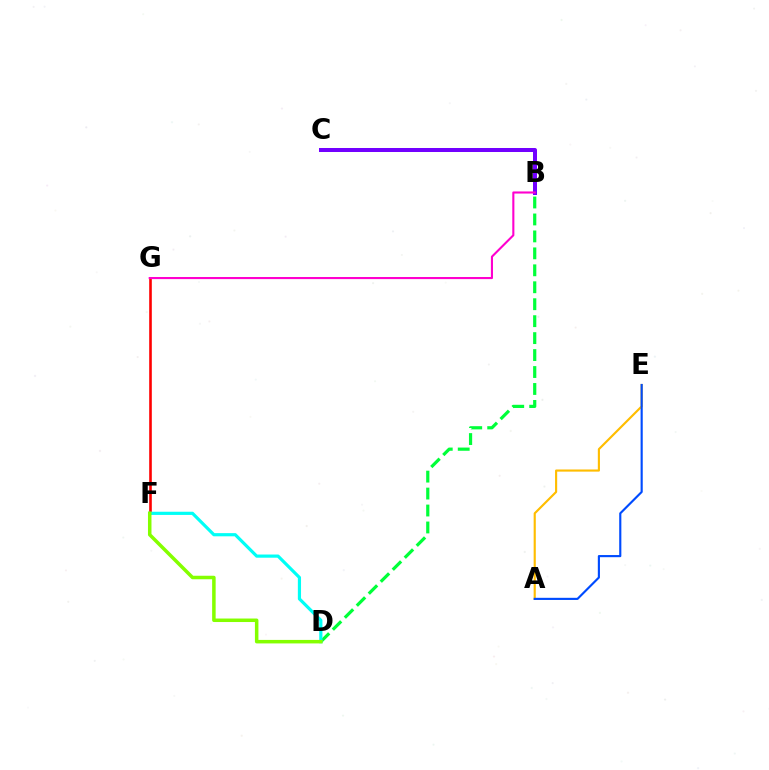{('B', 'D'): [{'color': '#00ff39', 'line_style': 'dashed', 'thickness': 2.3}], ('A', 'E'): [{'color': '#ffbd00', 'line_style': 'solid', 'thickness': 1.54}, {'color': '#004bff', 'line_style': 'solid', 'thickness': 1.55}], ('F', 'G'): [{'color': '#ff0000', 'line_style': 'solid', 'thickness': 1.88}], ('B', 'C'): [{'color': '#7200ff', 'line_style': 'solid', 'thickness': 2.89}], ('D', 'F'): [{'color': '#00fff6', 'line_style': 'solid', 'thickness': 2.29}, {'color': '#84ff00', 'line_style': 'solid', 'thickness': 2.53}], ('B', 'G'): [{'color': '#ff00cf', 'line_style': 'solid', 'thickness': 1.51}]}